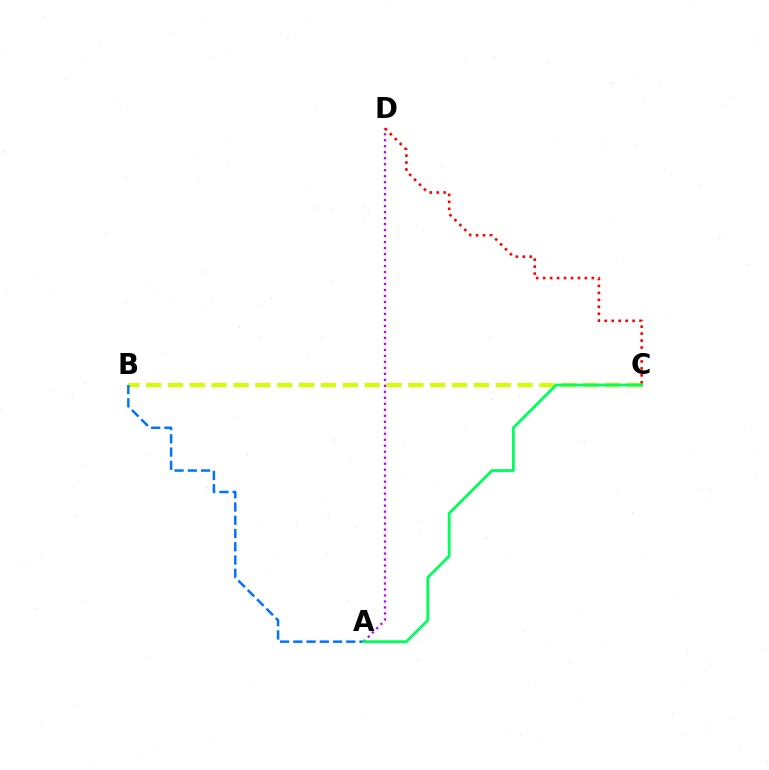{('B', 'C'): [{'color': '#d1ff00', 'line_style': 'dashed', 'thickness': 2.97}], ('A', 'D'): [{'color': '#b900ff', 'line_style': 'dotted', 'thickness': 1.63}], ('C', 'D'): [{'color': '#ff0000', 'line_style': 'dotted', 'thickness': 1.89}], ('A', 'B'): [{'color': '#0074ff', 'line_style': 'dashed', 'thickness': 1.8}], ('A', 'C'): [{'color': '#00ff5c', 'line_style': 'solid', 'thickness': 2.01}]}